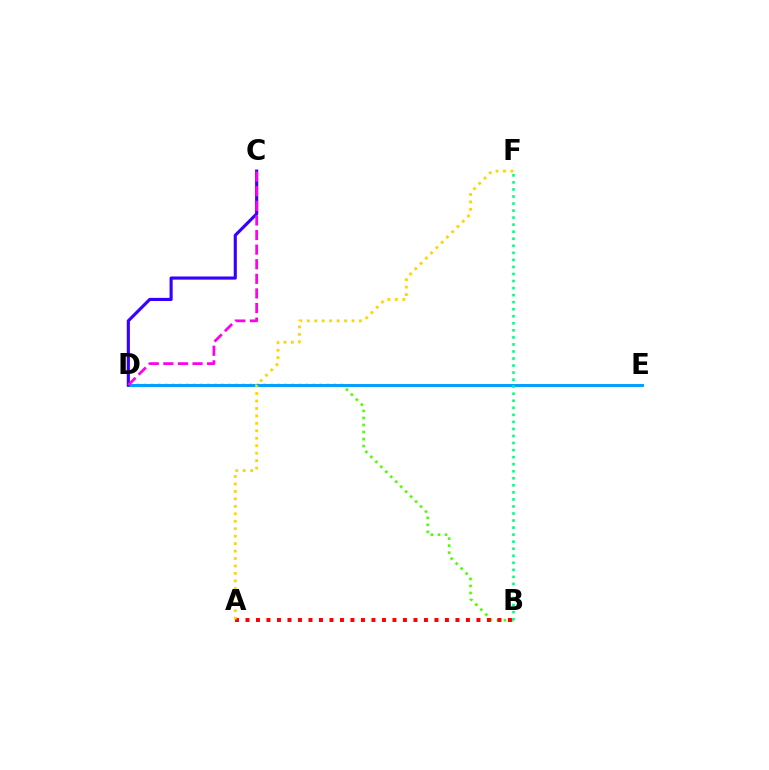{('B', 'D'): [{'color': '#4fff00', 'line_style': 'dotted', 'thickness': 1.91}], ('D', 'E'): [{'color': '#009eff', 'line_style': 'solid', 'thickness': 2.12}], ('A', 'B'): [{'color': '#ff0000', 'line_style': 'dotted', 'thickness': 2.85}], ('C', 'D'): [{'color': '#3700ff', 'line_style': 'solid', 'thickness': 2.25}, {'color': '#ff00ed', 'line_style': 'dashed', 'thickness': 1.98}], ('A', 'F'): [{'color': '#ffd500', 'line_style': 'dotted', 'thickness': 2.03}], ('B', 'F'): [{'color': '#00ff86', 'line_style': 'dotted', 'thickness': 1.91}]}